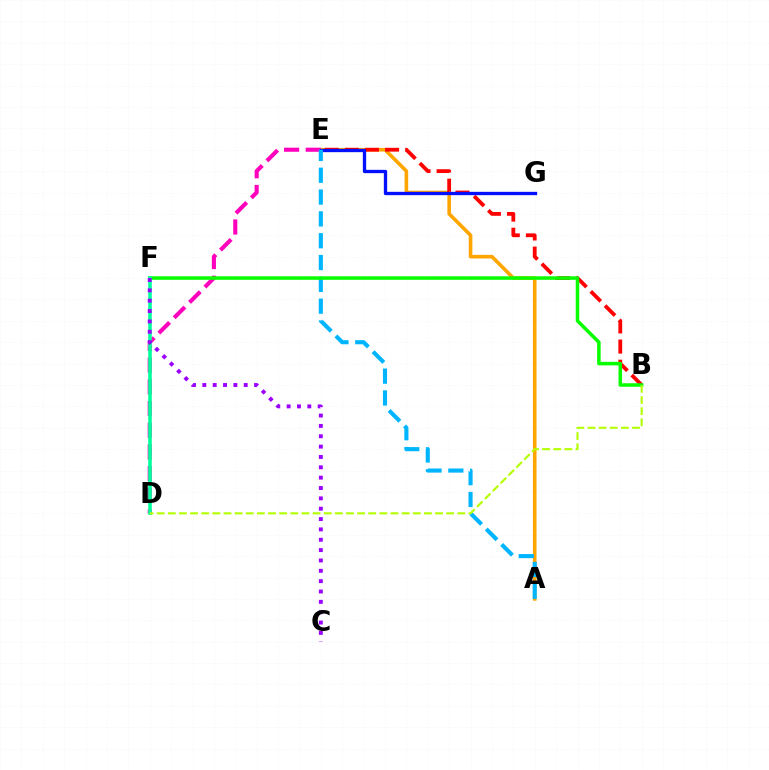{('A', 'E'): [{'color': '#ffa500', 'line_style': 'solid', 'thickness': 2.6}, {'color': '#00b5ff', 'line_style': 'dashed', 'thickness': 2.96}], ('B', 'E'): [{'color': '#ff0000', 'line_style': 'dashed', 'thickness': 2.74}], ('D', 'E'): [{'color': '#ff00bd', 'line_style': 'dashed', 'thickness': 2.95}], ('E', 'G'): [{'color': '#0010ff', 'line_style': 'solid', 'thickness': 2.39}], ('B', 'F'): [{'color': '#08ff00', 'line_style': 'solid', 'thickness': 2.53}], ('D', 'F'): [{'color': '#00ff9d', 'line_style': 'solid', 'thickness': 2.56}], ('C', 'F'): [{'color': '#9b00ff', 'line_style': 'dotted', 'thickness': 2.81}], ('B', 'D'): [{'color': '#b3ff00', 'line_style': 'dashed', 'thickness': 1.51}]}